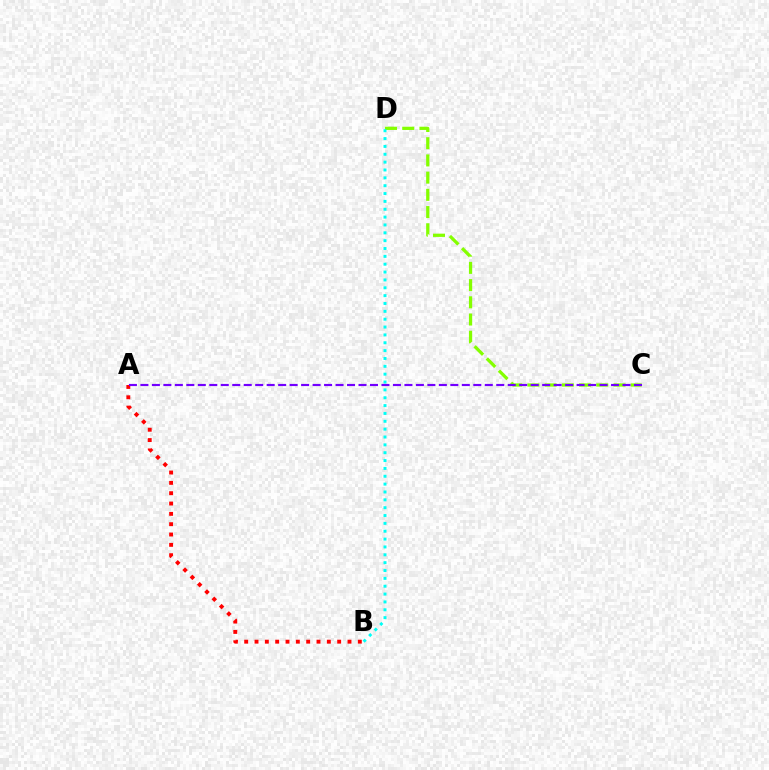{('C', 'D'): [{'color': '#84ff00', 'line_style': 'dashed', 'thickness': 2.34}], ('B', 'D'): [{'color': '#00fff6', 'line_style': 'dotted', 'thickness': 2.13}], ('A', 'B'): [{'color': '#ff0000', 'line_style': 'dotted', 'thickness': 2.81}], ('A', 'C'): [{'color': '#7200ff', 'line_style': 'dashed', 'thickness': 1.56}]}